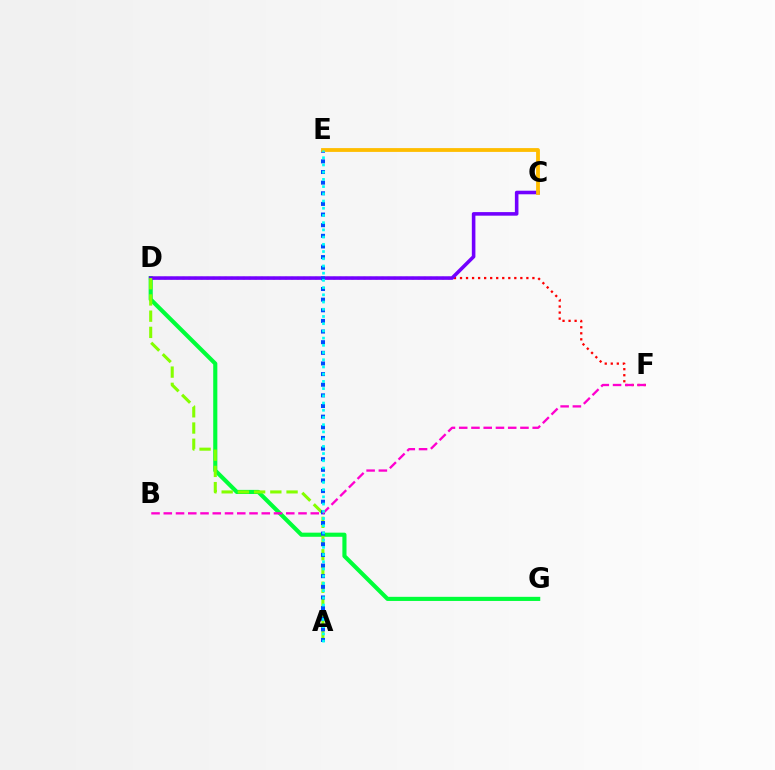{('D', 'F'): [{'color': '#ff0000', 'line_style': 'dotted', 'thickness': 1.64}], ('D', 'G'): [{'color': '#00ff39', 'line_style': 'solid', 'thickness': 2.97}], ('C', 'D'): [{'color': '#7200ff', 'line_style': 'solid', 'thickness': 2.57}], ('A', 'D'): [{'color': '#84ff00', 'line_style': 'dashed', 'thickness': 2.2}], ('A', 'E'): [{'color': '#004bff', 'line_style': 'dotted', 'thickness': 2.89}, {'color': '#00fff6', 'line_style': 'dotted', 'thickness': 1.96}], ('B', 'F'): [{'color': '#ff00cf', 'line_style': 'dashed', 'thickness': 1.66}], ('C', 'E'): [{'color': '#ffbd00', 'line_style': 'solid', 'thickness': 2.74}]}